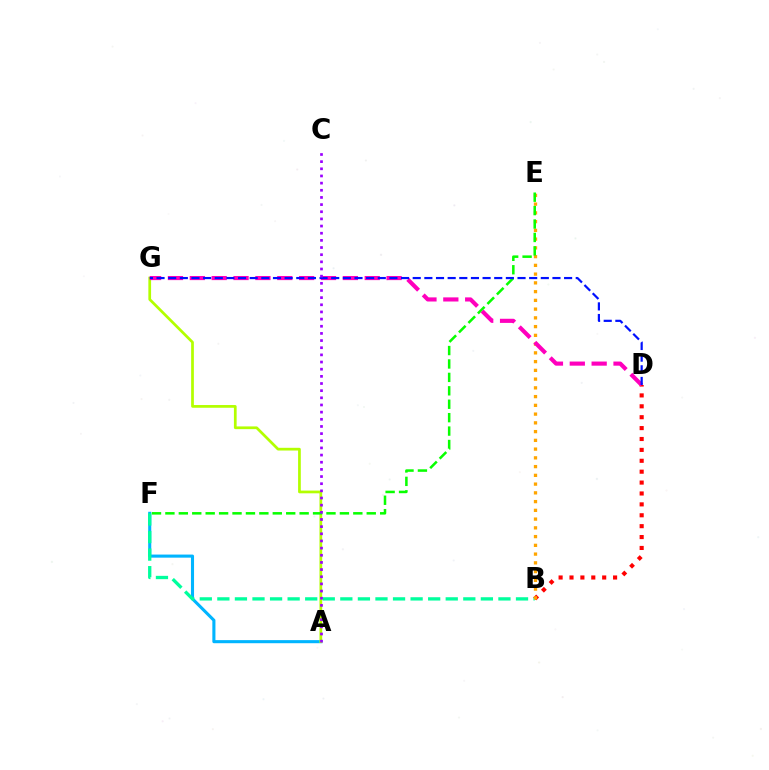{('A', 'F'): [{'color': '#00b5ff', 'line_style': 'solid', 'thickness': 2.22}], ('A', 'G'): [{'color': '#b3ff00', 'line_style': 'solid', 'thickness': 1.96}], ('B', 'F'): [{'color': '#00ff9d', 'line_style': 'dashed', 'thickness': 2.39}], ('B', 'D'): [{'color': '#ff0000', 'line_style': 'dotted', 'thickness': 2.96}], ('B', 'E'): [{'color': '#ffa500', 'line_style': 'dotted', 'thickness': 2.38}], ('E', 'F'): [{'color': '#08ff00', 'line_style': 'dashed', 'thickness': 1.82}], ('D', 'G'): [{'color': '#ff00bd', 'line_style': 'dashed', 'thickness': 2.97}, {'color': '#0010ff', 'line_style': 'dashed', 'thickness': 1.58}], ('A', 'C'): [{'color': '#9b00ff', 'line_style': 'dotted', 'thickness': 1.94}]}